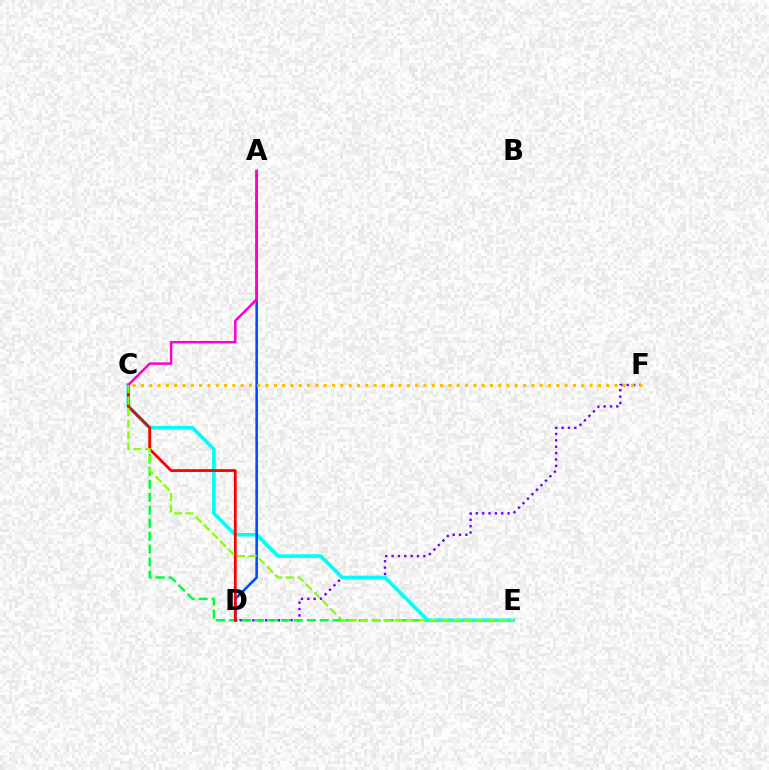{('D', 'F'): [{'color': '#7200ff', 'line_style': 'dotted', 'thickness': 1.73}], ('C', 'E'): [{'color': '#00ff39', 'line_style': 'dashed', 'thickness': 1.76}, {'color': '#00fff6', 'line_style': 'solid', 'thickness': 2.63}, {'color': '#84ff00', 'line_style': 'dashed', 'thickness': 1.57}], ('A', 'D'): [{'color': '#004bff', 'line_style': 'solid', 'thickness': 1.86}], ('C', 'D'): [{'color': '#ff0000', 'line_style': 'solid', 'thickness': 2.01}], ('A', 'C'): [{'color': '#ff00cf', 'line_style': 'solid', 'thickness': 1.79}], ('C', 'F'): [{'color': '#ffbd00', 'line_style': 'dotted', 'thickness': 2.26}]}